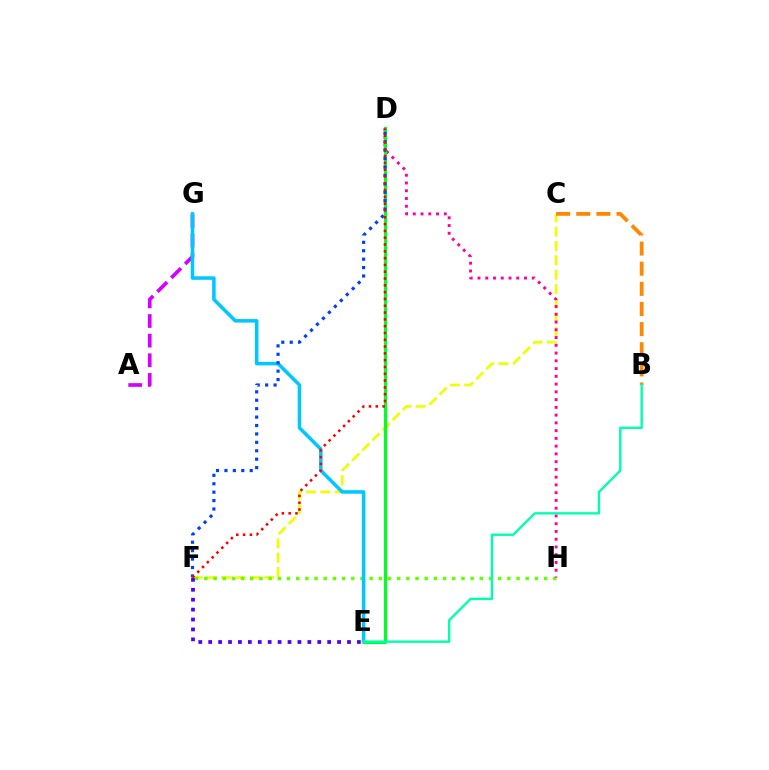{('A', 'G'): [{'color': '#d600ff', 'line_style': 'dashed', 'thickness': 2.67}], ('C', 'F'): [{'color': '#eeff00', 'line_style': 'dashed', 'thickness': 1.95}], ('F', 'H'): [{'color': '#66ff00', 'line_style': 'dotted', 'thickness': 2.49}], ('E', 'G'): [{'color': '#00c7ff', 'line_style': 'solid', 'thickness': 2.54}], ('B', 'C'): [{'color': '#ff8800', 'line_style': 'dashed', 'thickness': 2.74}], ('D', 'H'): [{'color': '#ff00a0', 'line_style': 'dotted', 'thickness': 2.11}], ('D', 'E'): [{'color': '#00ff27', 'line_style': 'solid', 'thickness': 2.3}], ('D', 'F'): [{'color': '#003fff', 'line_style': 'dotted', 'thickness': 2.29}, {'color': '#ff0000', 'line_style': 'dotted', 'thickness': 1.85}], ('E', 'F'): [{'color': '#4f00ff', 'line_style': 'dotted', 'thickness': 2.69}], ('B', 'E'): [{'color': '#00ffaf', 'line_style': 'solid', 'thickness': 1.71}]}